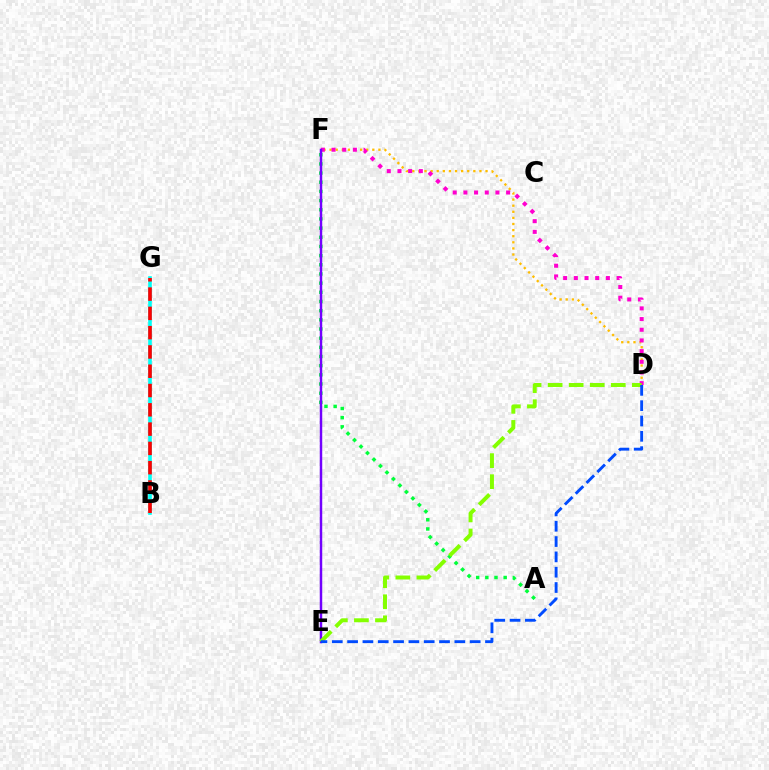{('A', 'F'): [{'color': '#00ff39', 'line_style': 'dotted', 'thickness': 2.49}], ('D', 'F'): [{'color': '#ffbd00', 'line_style': 'dotted', 'thickness': 1.66}, {'color': '#ff00cf', 'line_style': 'dotted', 'thickness': 2.9}], ('B', 'G'): [{'color': '#00fff6', 'line_style': 'solid', 'thickness': 2.61}, {'color': '#ff0000', 'line_style': 'dashed', 'thickness': 2.62}], ('E', 'F'): [{'color': '#7200ff', 'line_style': 'solid', 'thickness': 1.77}], ('D', 'E'): [{'color': '#84ff00', 'line_style': 'dashed', 'thickness': 2.86}, {'color': '#004bff', 'line_style': 'dashed', 'thickness': 2.08}]}